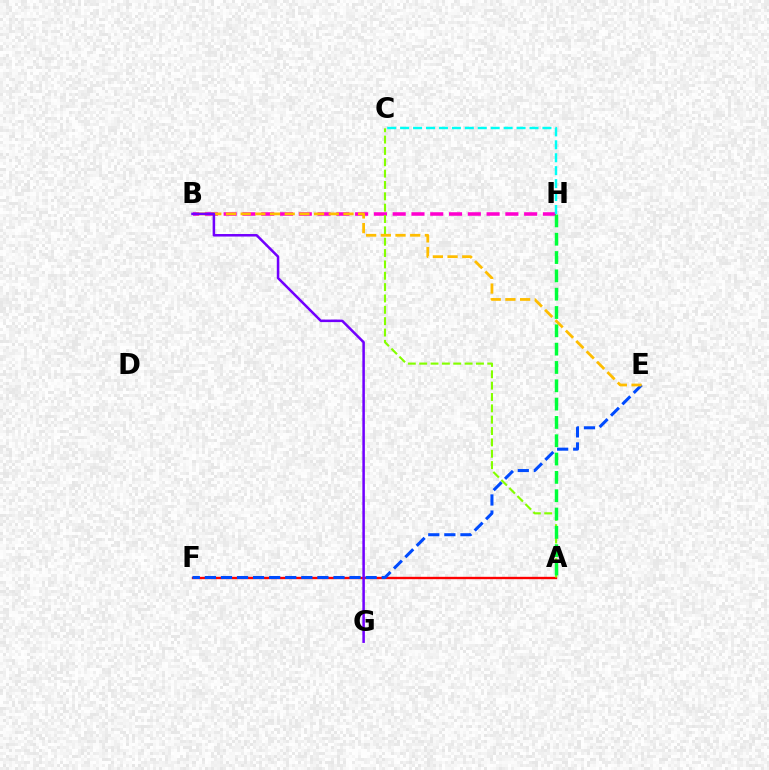{('A', 'F'): [{'color': '#ff0000', 'line_style': 'solid', 'thickness': 1.69}], ('B', 'H'): [{'color': '#ff00cf', 'line_style': 'dashed', 'thickness': 2.55}], ('E', 'F'): [{'color': '#004bff', 'line_style': 'dashed', 'thickness': 2.18}], ('C', 'H'): [{'color': '#00fff6', 'line_style': 'dashed', 'thickness': 1.76}], ('A', 'C'): [{'color': '#84ff00', 'line_style': 'dashed', 'thickness': 1.54}], ('B', 'E'): [{'color': '#ffbd00', 'line_style': 'dashed', 'thickness': 2.0}], ('B', 'G'): [{'color': '#7200ff', 'line_style': 'solid', 'thickness': 1.82}], ('A', 'H'): [{'color': '#00ff39', 'line_style': 'dashed', 'thickness': 2.49}]}